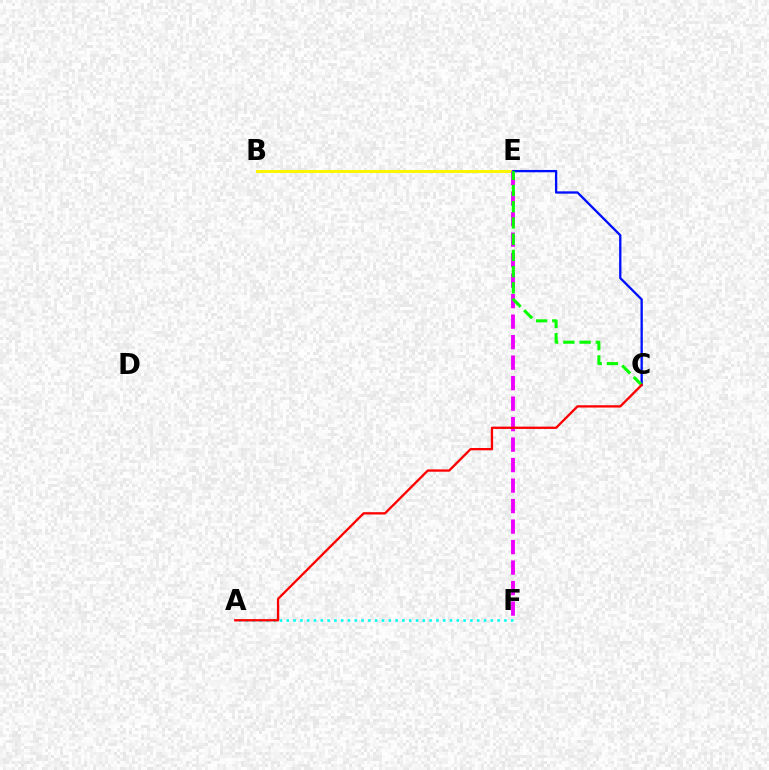{('B', 'E'): [{'color': '#fcf500', 'line_style': 'solid', 'thickness': 2.16}], ('E', 'F'): [{'color': '#ee00ff', 'line_style': 'dashed', 'thickness': 2.78}], ('C', 'E'): [{'color': '#0010ff', 'line_style': 'solid', 'thickness': 1.67}, {'color': '#08ff00', 'line_style': 'dashed', 'thickness': 2.2}], ('A', 'F'): [{'color': '#00fff6', 'line_style': 'dotted', 'thickness': 1.85}], ('A', 'C'): [{'color': '#ff0000', 'line_style': 'solid', 'thickness': 1.67}]}